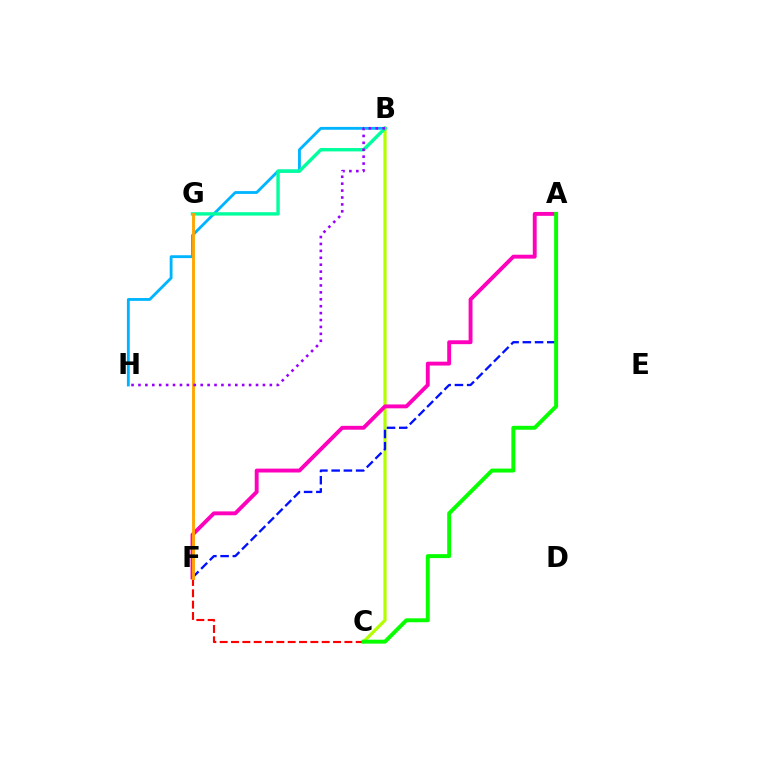{('B', 'C'): [{'color': '#b3ff00', 'line_style': 'solid', 'thickness': 2.32}], ('A', 'F'): [{'color': '#ff00bd', 'line_style': 'solid', 'thickness': 2.8}, {'color': '#0010ff', 'line_style': 'dashed', 'thickness': 1.66}], ('B', 'H'): [{'color': '#00b5ff', 'line_style': 'solid', 'thickness': 2.04}, {'color': '#9b00ff', 'line_style': 'dotted', 'thickness': 1.88}], ('B', 'G'): [{'color': '#00ff9d', 'line_style': 'solid', 'thickness': 2.44}], ('C', 'F'): [{'color': '#ff0000', 'line_style': 'dashed', 'thickness': 1.54}], ('A', 'C'): [{'color': '#08ff00', 'line_style': 'solid', 'thickness': 2.84}], ('F', 'G'): [{'color': '#ffa500', 'line_style': 'solid', 'thickness': 2.07}]}